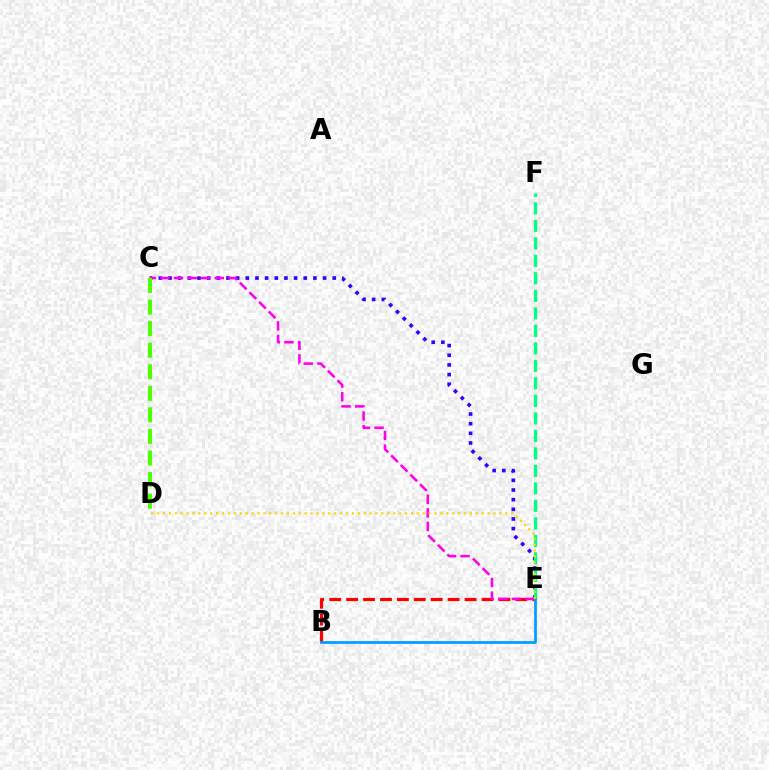{('C', 'E'): [{'color': '#3700ff', 'line_style': 'dotted', 'thickness': 2.62}, {'color': '#ff00ed', 'line_style': 'dashed', 'thickness': 1.85}], ('E', 'F'): [{'color': '#00ff86', 'line_style': 'dashed', 'thickness': 2.38}], ('B', 'E'): [{'color': '#ff0000', 'line_style': 'dashed', 'thickness': 2.3}, {'color': '#009eff', 'line_style': 'solid', 'thickness': 1.96}], ('C', 'D'): [{'color': '#4fff00', 'line_style': 'dashed', 'thickness': 2.93}], ('D', 'E'): [{'color': '#ffd500', 'line_style': 'dotted', 'thickness': 1.6}]}